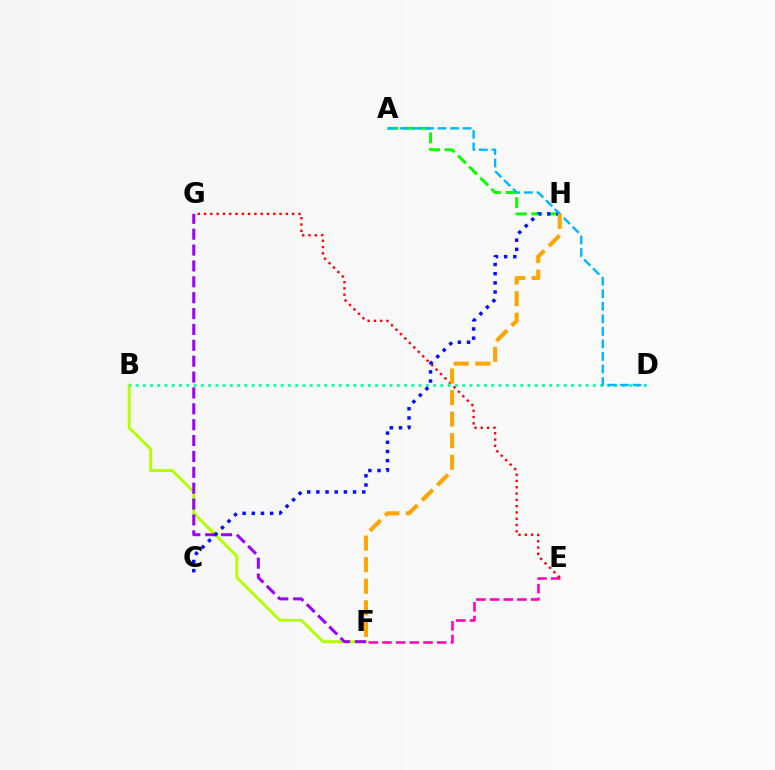{('E', 'F'): [{'color': '#ff00bd', 'line_style': 'dashed', 'thickness': 1.86}], ('B', 'F'): [{'color': '#b3ff00', 'line_style': 'solid', 'thickness': 2.11}], ('F', 'G'): [{'color': '#9b00ff', 'line_style': 'dashed', 'thickness': 2.16}], ('A', 'H'): [{'color': '#08ff00', 'line_style': 'dashed', 'thickness': 2.13}], ('B', 'D'): [{'color': '#00ff9d', 'line_style': 'dotted', 'thickness': 1.97}], ('E', 'G'): [{'color': '#ff0000', 'line_style': 'dotted', 'thickness': 1.71}], ('C', 'H'): [{'color': '#0010ff', 'line_style': 'dotted', 'thickness': 2.49}], ('A', 'D'): [{'color': '#00b5ff', 'line_style': 'dashed', 'thickness': 1.7}], ('F', 'H'): [{'color': '#ffa500', 'line_style': 'dashed', 'thickness': 2.93}]}